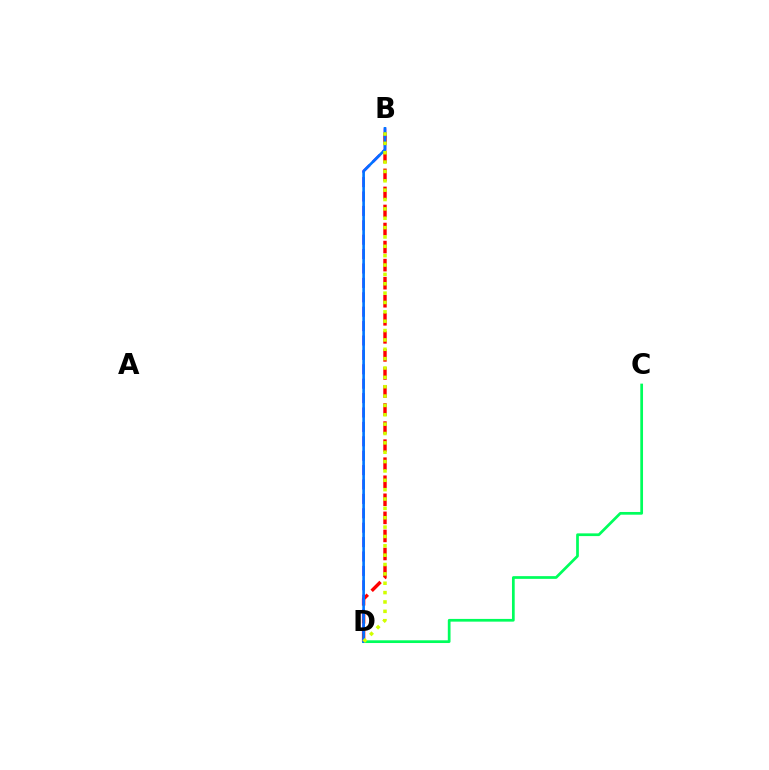{('B', 'D'): [{'color': '#ff0000', 'line_style': 'dashed', 'thickness': 2.45}, {'color': '#b900ff', 'line_style': 'dashed', 'thickness': 1.96}, {'color': '#0074ff', 'line_style': 'solid', 'thickness': 1.89}, {'color': '#d1ff00', 'line_style': 'dotted', 'thickness': 2.54}], ('C', 'D'): [{'color': '#00ff5c', 'line_style': 'solid', 'thickness': 1.96}]}